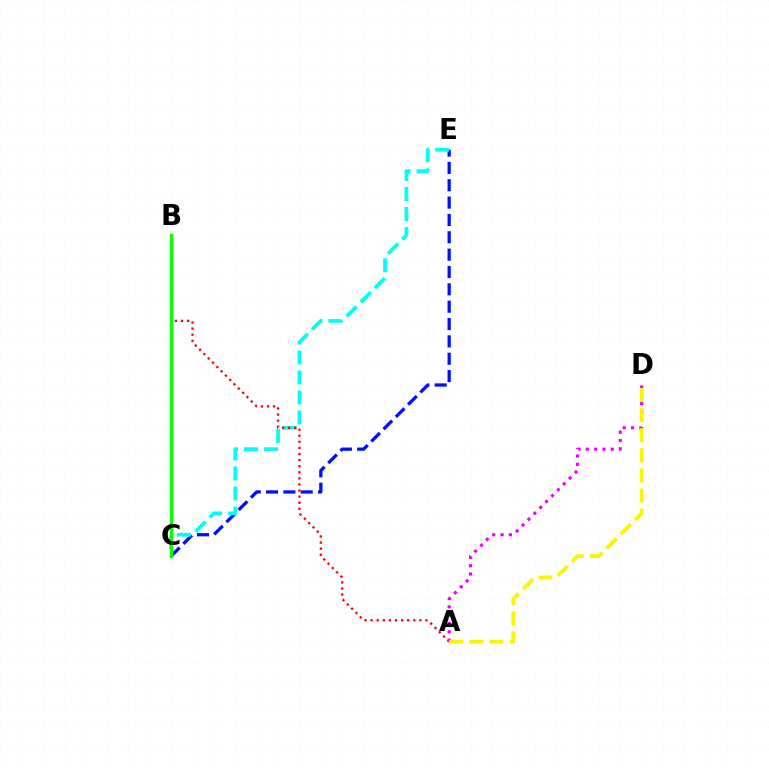{('C', 'E'): [{'color': '#0010ff', 'line_style': 'dashed', 'thickness': 2.36}, {'color': '#00fff6', 'line_style': 'dashed', 'thickness': 2.72}], ('A', 'B'): [{'color': '#ff0000', 'line_style': 'dotted', 'thickness': 1.65}], ('A', 'D'): [{'color': '#ee00ff', 'line_style': 'dotted', 'thickness': 2.26}, {'color': '#fcf500', 'line_style': 'dashed', 'thickness': 2.73}], ('B', 'C'): [{'color': '#08ff00', 'line_style': 'solid', 'thickness': 2.41}]}